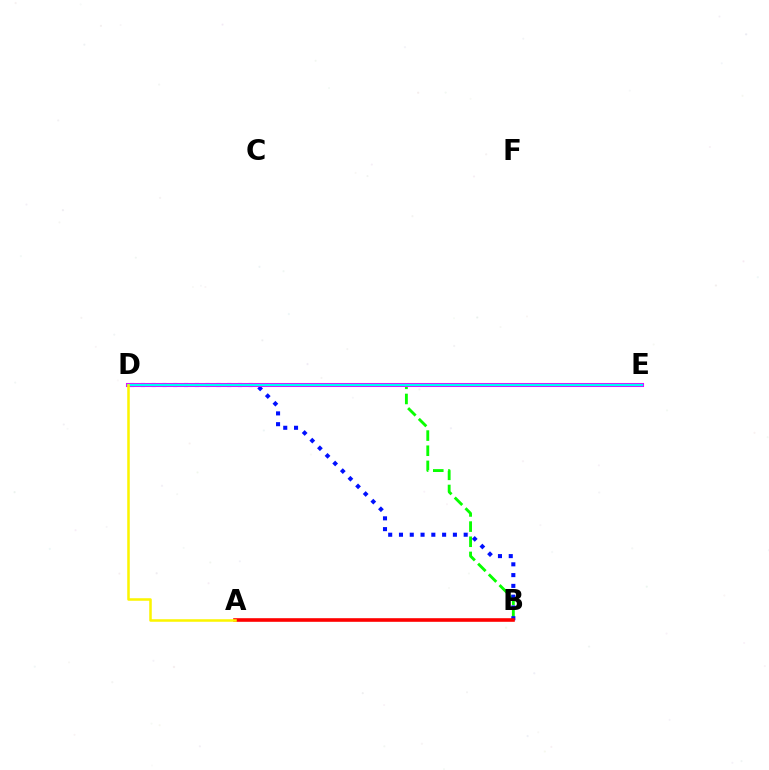{('B', 'D'): [{'color': '#08ff00', 'line_style': 'dashed', 'thickness': 2.06}, {'color': '#0010ff', 'line_style': 'dotted', 'thickness': 2.93}], ('A', 'B'): [{'color': '#ff0000', 'line_style': 'solid', 'thickness': 2.6}], ('D', 'E'): [{'color': '#ee00ff', 'line_style': 'solid', 'thickness': 2.93}, {'color': '#00fff6', 'line_style': 'solid', 'thickness': 1.61}], ('A', 'D'): [{'color': '#fcf500', 'line_style': 'solid', 'thickness': 1.82}]}